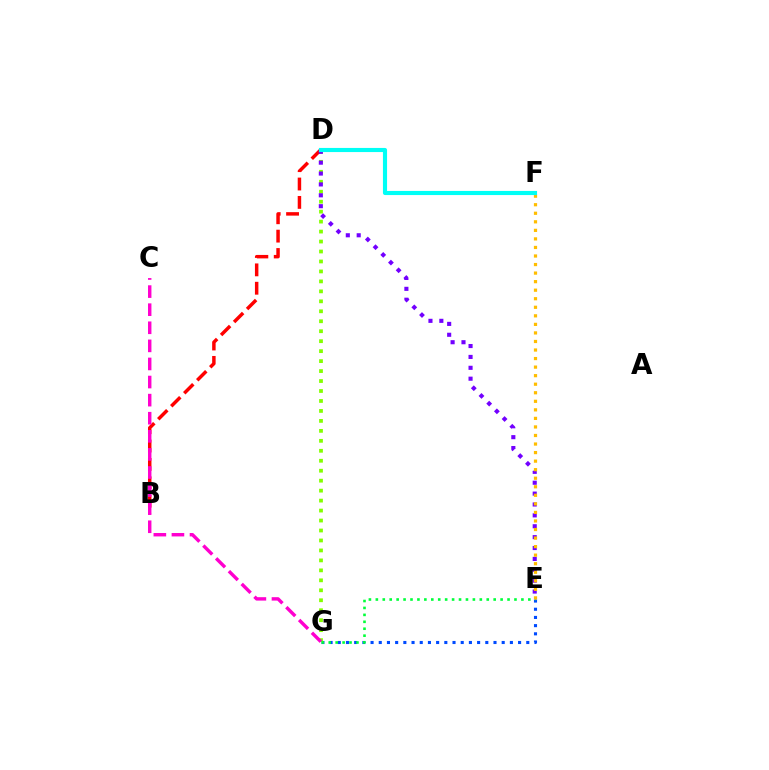{('E', 'G'): [{'color': '#004bff', 'line_style': 'dotted', 'thickness': 2.23}, {'color': '#00ff39', 'line_style': 'dotted', 'thickness': 1.88}], ('D', 'G'): [{'color': '#84ff00', 'line_style': 'dotted', 'thickness': 2.71}], ('B', 'D'): [{'color': '#ff0000', 'line_style': 'dashed', 'thickness': 2.5}], ('D', 'E'): [{'color': '#7200ff', 'line_style': 'dotted', 'thickness': 2.96}], ('C', 'G'): [{'color': '#ff00cf', 'line_style': 'dashed', 'thickness': 2.46}], ('E', 'F'): [{'color': '#ffbd00', 'line_style': 'dotted', 'thickness': 2.32}], ('D', 'F'): [{'color': '#00fff6', 'line_style': 'solid', 'thickness': 2.97}]}